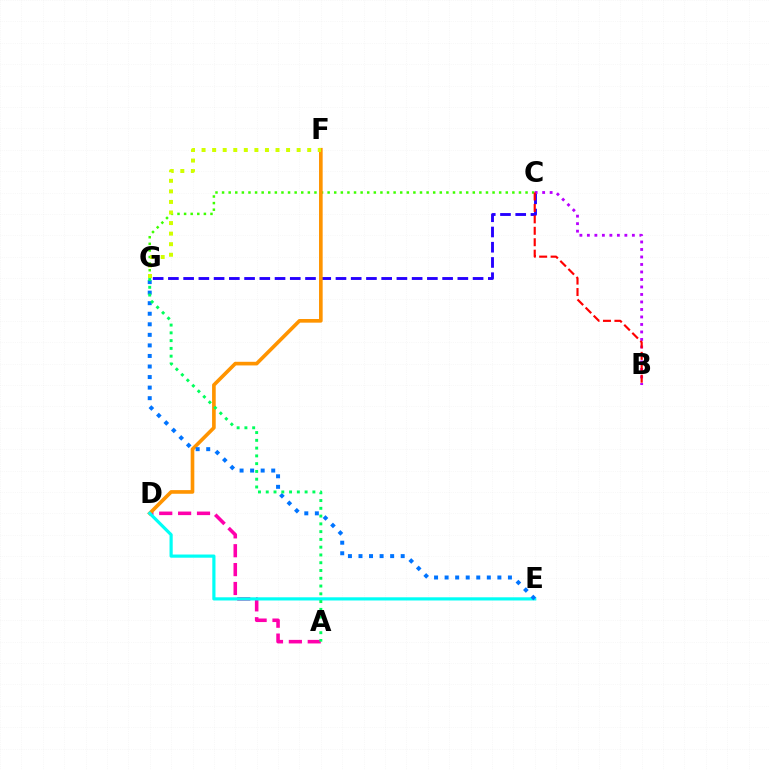{('C', 'G'): [{'color': '#2500ff', 'line_style': 'dashed', 'thickness': 2.07}, {'color': '#3dff00', 'line_style': 'dotted', 'thickness': 1.79}], ('B', 'C'): [{'color': '#b900ff', 'line_style': 'dotted', 'thickness': 2.04}, {'color': '#ff0000', 'line_style': 'dashed', 'thickness': 1.55}], ('A', 'D'): [{'color': '#ff00ac', 'line_style': 'dashed', 'thickness': 2.56}], ('D', 'F'): [{'color': '#ff9400', 'line_style': 'solid', 'thickness': 2.62}], ('D', 'E'): [{'color': '#00fff6', 'line_style': 'solid', 'thickness': 2.29}], ('E', 'G'): [{'color': '#0074ff', 'line_style': 'dotted', 'thickness': 2.87}], ('A', 'G'): [{'color': '#00ff5c', 'line_style': 'dotted', 'thickness': 2.11}], ('F', 'G'): [{'color': '#d1ff00', 'line_style': 'dotted', 'thickness': 2.87}]}